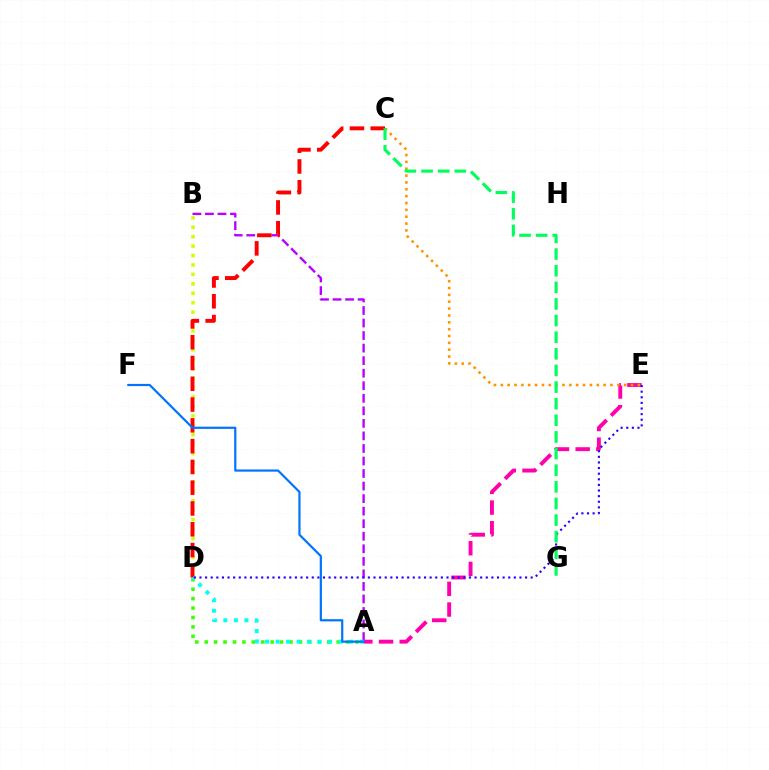{('A', 'B'): [{'color': '#b900ff', 'line_style': 'dashed', 'thickness': 1.7}], ('B', 'D'): [{'color': '#d1ff00', 'line_style': 'dotted', 'thickness': 2.56}], ('C', 'D'): [{'color': '#ff0000', 'line_style': 'dashed', 'thickness': 2.82}], ('A', 'D'): [{'color': '#3dff00', 'line_style': 'dotted', 'thickness': 2.56}, {'color': '#00fff6', 'line_style': 'dotted', 'thickness': 2.86}], ('A', 'E'): [{'color': '#ff00ac', 'line_style': 'dashed', 'thickness': 2.81}], ('A', 'F'): [{'color': '#0074ff', 'line_style': 'solid', 'thickness': 1.58}], ('D', 'E'): [{'color': '#2500ff', 'line_style': 'dotted', 'thickness': 1.53}], ('C', 'E'): [{'color': '#ff9400', 'line_style': 'dotted', 'thickness': 1.86}], ('C', 'G'): [{'color': '#00ff5c', 'line_style': 'dashed', 'thickness': 2.26}]}